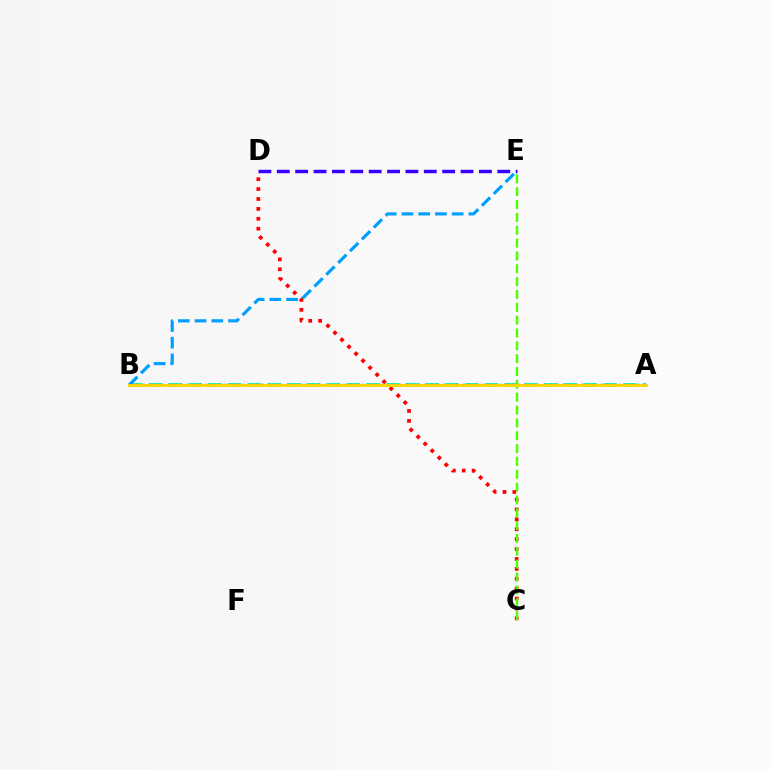{('C', 'D'): [{'color': '#ff0000', 'line_style': 'dotted', 'thickness': 2.69}], ('A', 'B'): [{'color': '#00ff86', 'line_style': 'dashed', 'thickness': 2.68}, {'color': '#ff00ed', 'line_style': 'dotted', 'thickness': 1.7}, {'color': '#ffd500', 'line_style': 'solid', 'thickness': 2.04}], ('C', 'E'): [{'color': '#4fff00', 'line_style': 'dashed', 'thickness': 1.74}], ('B', 'E'): [{'color': '#009eff', 'line_style': 'dashed', 'thickness': 2.27}], ('D', 'E'): [{'color': '#3700ff', 'line_style': 'dashed', 'thickness': 2.5}]}